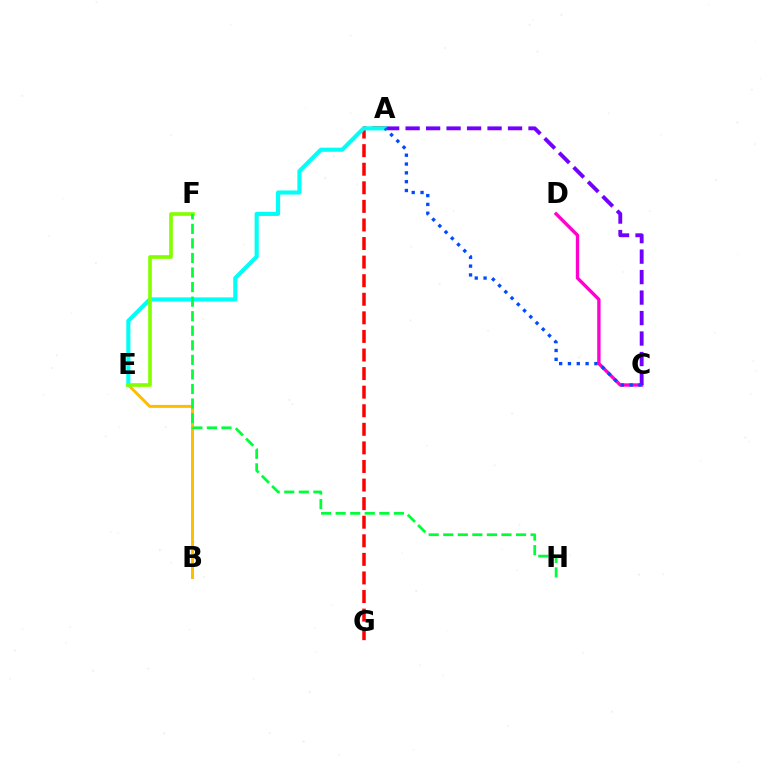{('C', 'D'): [{'color': '#ff00cf', 'line_style': 'solid', 'thickness': 2.41}], ('A', 'C'): [{'color': '#7200ff', 'line_style': 'dashed', 'thickness': 2.78}, {'color': '#004bff', 'line_style': 'dotted', 'thickness': 2.4}], ('B', 'E'): [{'color': '#ffbd00', 'line_style': 'solid', 'thickness': 2.14}], ('A', 'G'): [{'color': '#ff0000', 'line_style': 'dashed', 'thickness': 2.52}], ('A', 'E'): [{'color': '#00fff6', 'line_style': 'solid', 'thickness': 2.97}], ('E', 'F'): [{'color': '#84ff00', 'line_style': 'solid', 'thickness': 2.64}], ('F', 'H'): [{'color': '#00ff39', 'line_style': 'dashed', 'thickness': 1.98}]}